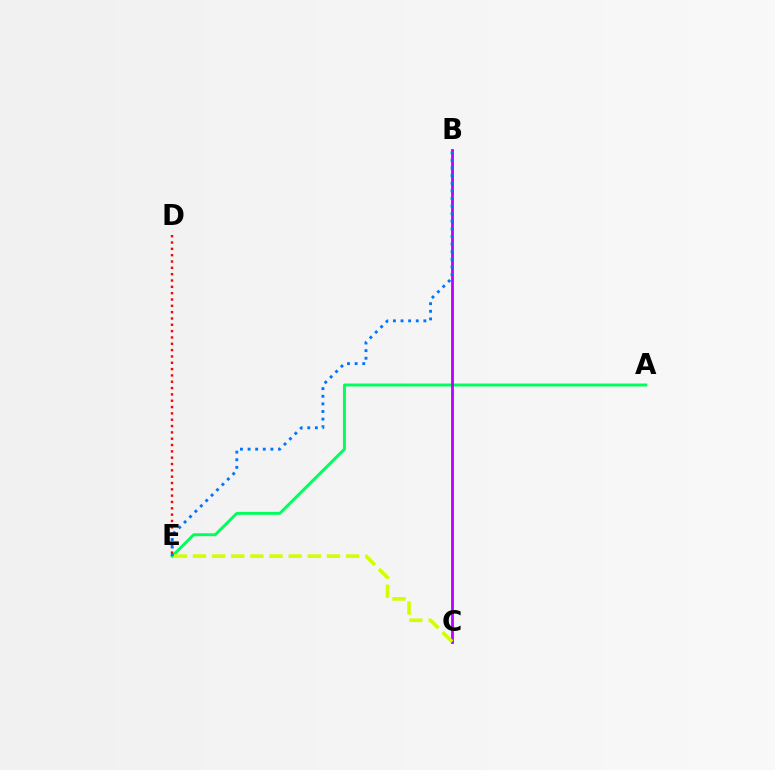{('A', 'E'): [{'color': '#00ff5c', 'line_style': 'solid', 'thickness': 2.12}], ('D', 'E'): [{'color': '#ff0000', 'line_style': 'dotted', 'thickness': 1.72}], ('B', 'C'): [{'color': '#b900ff', 'line_style': 'solid', 'thickness': 2.01}], ('C', 'E'): [{'color': '#d1ff00', 'line_style': 'dashed', 'thickness': 2.6}], ('B', 'E'): [{'color': '#0074ff', 'line_style': 'dotted', 'thickness': 2.07}]}